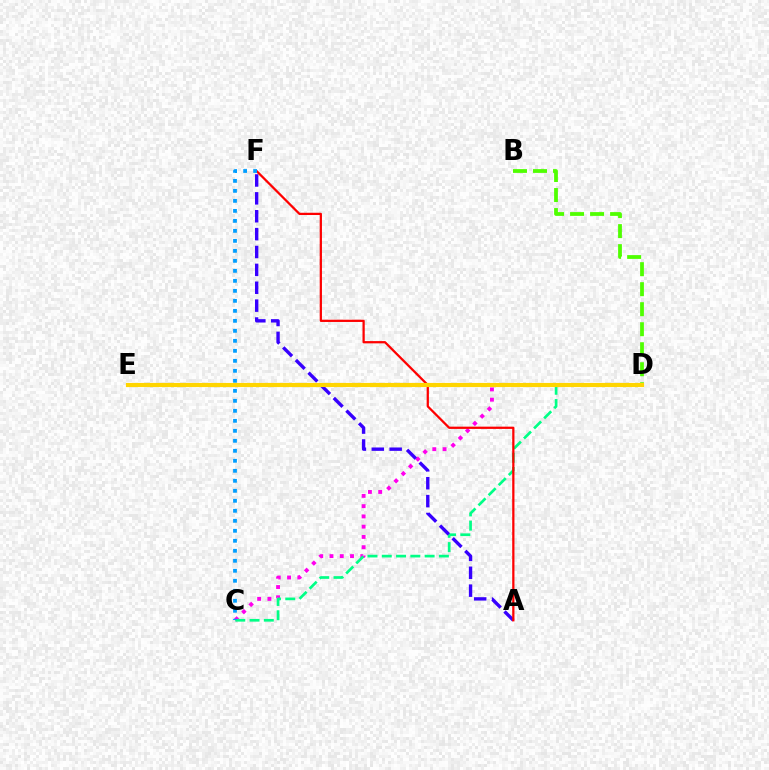{('C', 'D'): [{'color': '#ff00ed', 'line_style': 'dotted', 'thickness': 2.79}, {'color': '#00ff86', 'line_style': 'dashed', 'thickness': 1.94}], ('A', 'F'): [{'color': '#3700ff', 'line_style': 'dashed', 'thickness': 2.43}, {'color': '#ff0000', 'line_style': 'solid', 'thickness': 1.62}], ('C', 'F'): [{'color': '#009eff', 'line_style': 'dotted', 'thickness': 2.72}], ('B', 'D'): [{'color': '#4fff00', 'line_style': 'dashed', 'thickness': 2.72}], ('D', 'E'): [{'color': '#ffd500', 'line_style': 'solid', 'thickness': 2.99}]}